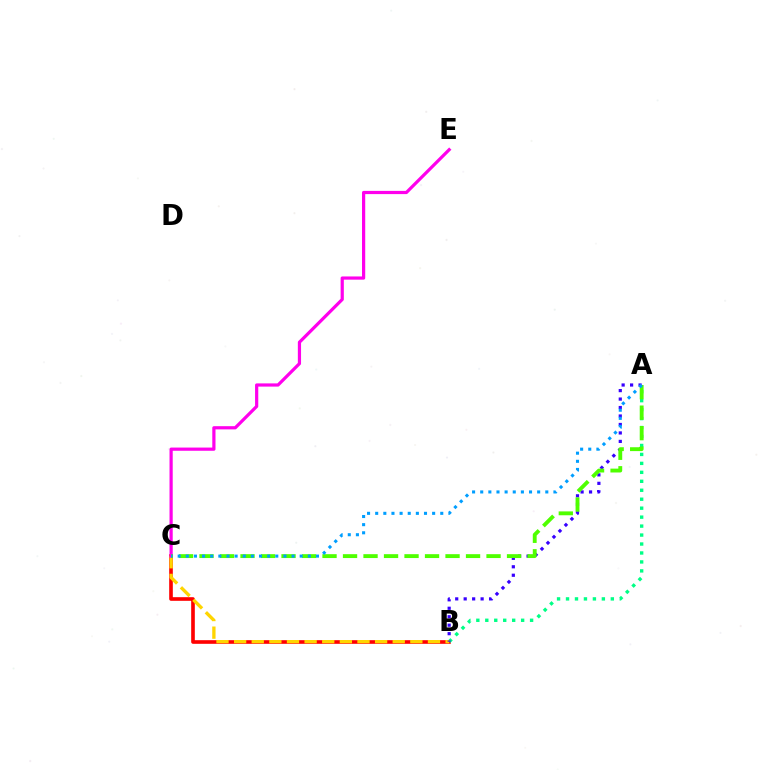{('B', 'C'): [{'color': '#ff0000', 'line_style': 'solid', 'thickness': 2.62}, {'color': '#ffd500', 'line_style': 'dashed', 'thickness': 2.39}], ('A', 'B'): [{'color': '#00ff86', 'line_style': 'dotted', 'thickness': 2.43}, {'color': '#3700ff', 'line_style': 'dotted', 'thickness': 2.3}], ('C', 'E'): [{'color': '#ff00ed', 'line_style': 'solid', 'thickness': 2.31}], ('A', 'C'): [{'color': '#4fff00', 'line_style': 'dashed', 'thickness': 2.79}, {'color': '#009eff', 'line_style': 'dotted', 'thickness': 2.21}]}